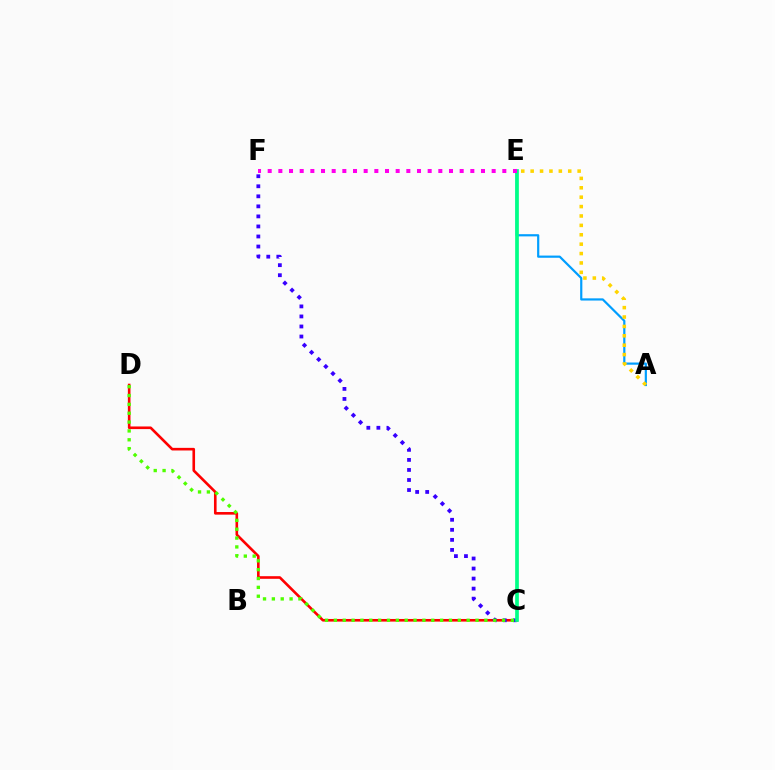{('C', 'D'): [{'color': '#ff0000', 'line_style': 'solid', 'thickness': 1.88}, {'color': '#4fff00', 'line_style': 'dotted', 'thickness': 2.41}], ('A', 'E'): [{'color': '#009eff', 'line_style': 'solid', 'thickness': 1.58}, {'color': '#ffd500', 'line_style': 'dotted', 'thickness': 2.55}], ('C', 'F'): [{'color': '#3700ff', 'line_style': 'dotted', 'thickness': 2.73}], ('C', 'E'): [{'color': '#00ff86', 'line_style': 'solid', 'thickness': 2.66}], ('E', 'F'): [{'color': '#ff00ed', 'line_style': 'dotted', 'thickness': 2.9}]}